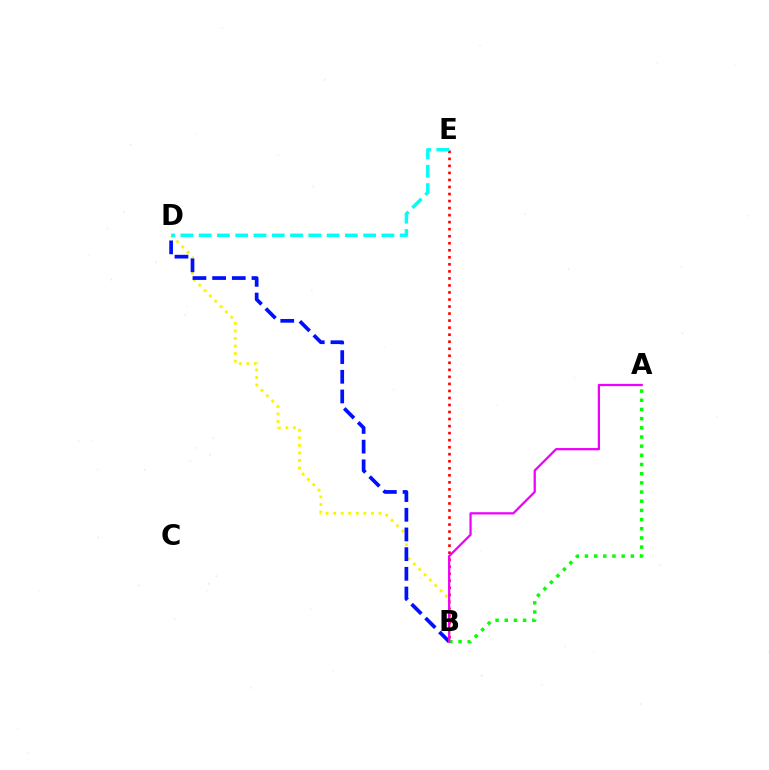{('B', 'E'): [{'color': '#ff0000', 'line_style': 'dotted', 'thickness': 1.91}], ('B', 'D'): [{'color': '#fcf500', 'line_style': 'dotted', 'thickness': 2.05}, {'color': '#0010ff', 'line_style': 'dashed', 'thickness': 2.67}], ('A', 'B'): [{'color': '#08ff00', 'line_style': 'dotted', 'thickness': 2.49}, {'color': '#ee00ff', 'line_style': 'solid', 'thickness': 1.62}], ('D', 'E'): [{'color': '#00fff6', 'line_style': 'dashed', 'thickness': 2.48}]}